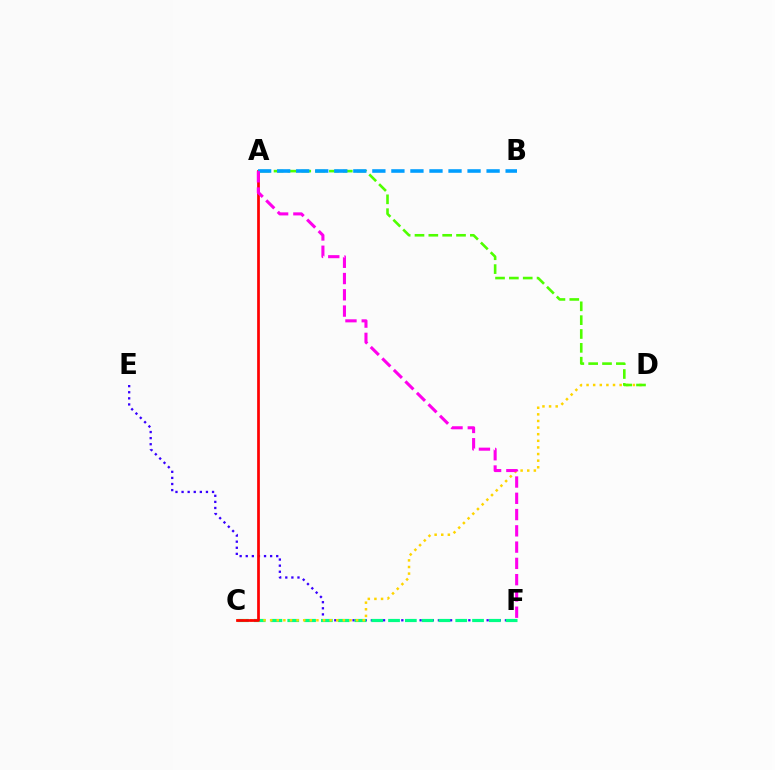{('E', 'F'): [{'color': '#3700ff', 'line_style': 'dotted', 'thickness': 1.66}], ('C', 'F'): [{'color': '#00ff86', 'line_style': 'dashed', 'thickness': 2.28}], ('C', 'D'): [{'color': '#ffd500', 'line_style': 'dotted', 'thickness': 1.8}], ('A', 'D'): [{'color': '#4fff00', 'line_style': 'dashed', 'thickness': 1.88}], ('A', 'C'): [{'color': '#ff0000', 'line_style': 'solid', 'thickness': 1.96}], ('A', 'B'): [{'color': '#009eff', 'line_style': 'dashed', 'thickness': 2.59}], ('A', 'F'): [{'color': '#ff00ed', 'line_style': 'dashed', 'thickness': 2.21}]}